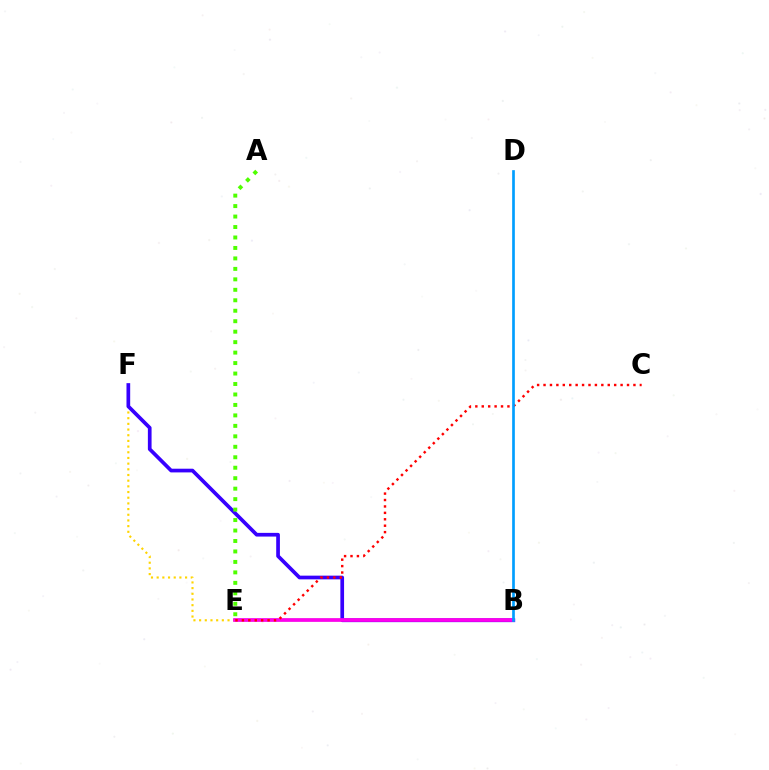{('E', 'F'): [{'color': '#ffd500', 'line_style': 'dotted', 'thickness': 1.54}], ('B', 'E'): [{'color': '#00ff86', 'line_style': 'solid', 'thickness': 1.73}, {'color': '#ff00ed', 'line_style': 'solid', 'thickness': 2.67}], ('B', 'F'): [{'color': '#3700ff', 'line_style': 'solid', 'thickness': 2.66}], ('C', 'E'): [{'color': '#ff0000', 'line_style': 'dotted', 'thickness': 1.74}], ('B', 'D'): [{'color': '#009eff', 'line_style': 'solid', 'thickness': 1.93}], ('A', 'E'): [{'color': '#4fff00', 'line_style': 'dotted', 'thickness': 2.84}]}